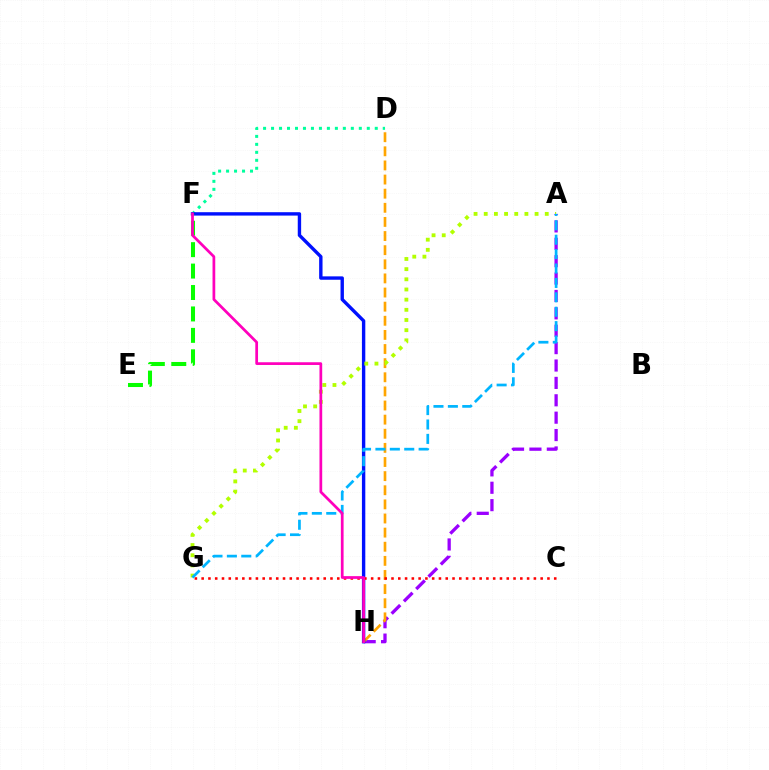{('A', 'H'): [{'color': '#9b00ff', 'line_style': 'dashed', 'thickness': 2.36}], ('D', 'F'): [{'color': '#00ff9d', 'line_style': 'dotted', 'thickness': 2.17}], ('D', 'H'): [{'color': '#ffa500', 'line_style': 'dashed', 'thickness': 1.92}], ('F', 'H'): [{'color': '#0010ff', 'line_style': 'solid', 'thickness': 2.44}, {'color': '#ff00bd', 'line_style': 'solid', 'thickness': 1.97}], ('C', 'G'): [{'color': '#ff0000', 'line_style': 'dotted', 'thickness': 1.84}], ('A', 'G'): [{'color': '#b3ff00', 'line_style': 'dotted', 'thickness': 2.76}, {'color': '#00b5ff', 'line_style': 'dashed', 'thickness': 1.96}], ('E', 'F'): [{'color': '#08ff00', 'line_style': 'dashed', 'thickness': 2.91}]}